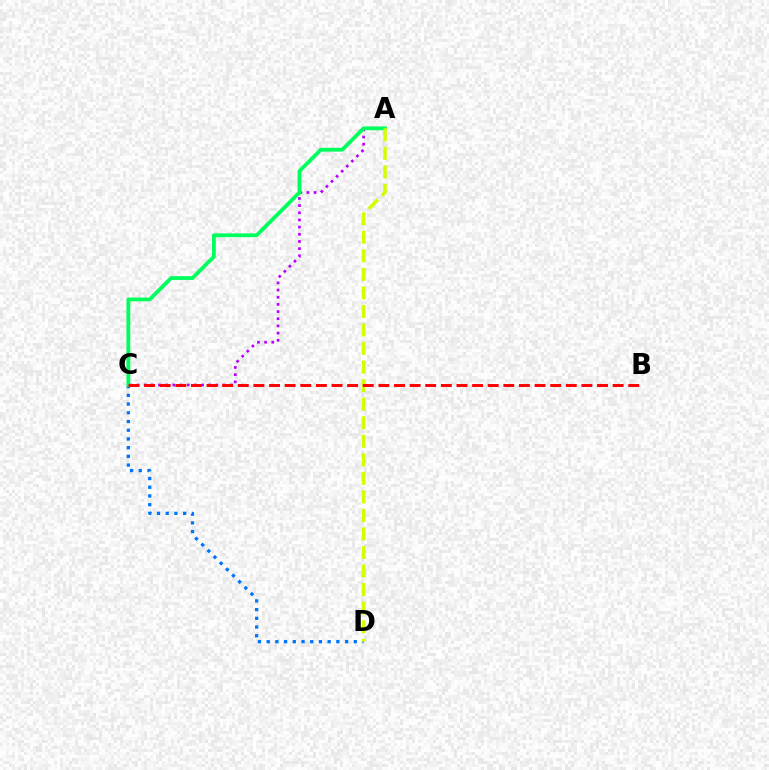{('A', 'C'): [{'color': '#b900ff', 'line_style': 'dotted', 'thickness': 1.95}, {'color': '#00ff5c', 'line_style': 'solid', 'thickness': 2.73}], ('C', 'D'): [{'color': '#0074ff', 'line_style': 'dotted', 'thickness': 2.37}], ('A', 'D'): [{'color': '#d1ff00', 'line_style': 'dashed', 'thickness': 2.52}], ('B', 'C'): [{'color': '#ff0000', 'line_style': 'dashed', 'thickness': 2.12}]}